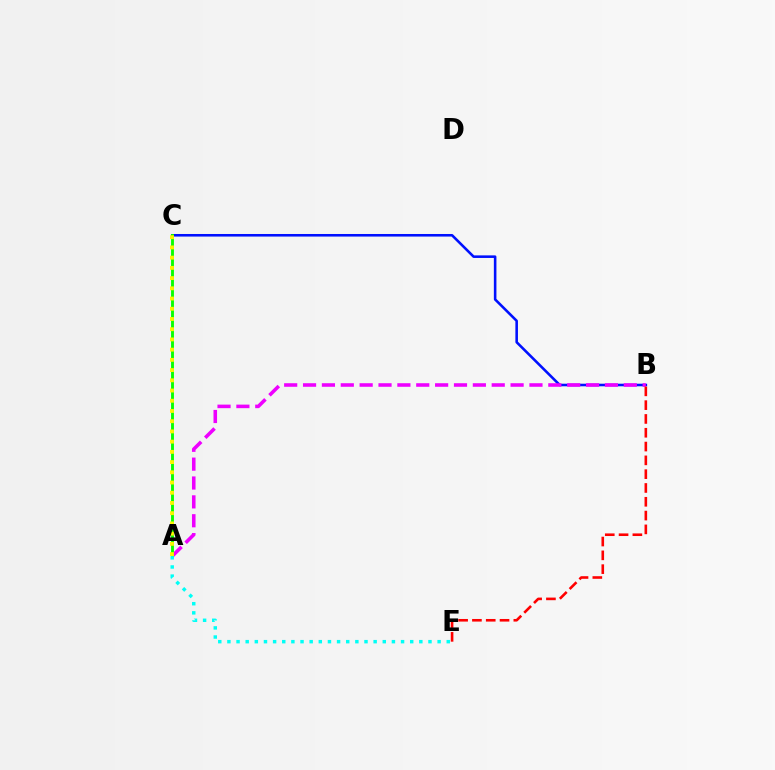{('B', 'C'): [{'color': '#0010ff', 'line_style': 'solid', 'thickness': 1.85}], ('A', 'B'): [{'color': '#ee00ff', 'line_style': 'dashed', 'thickness': 2.56}], ('A', 'C'): [{'color': '#08ff00', 'line_style': 'solid', 'thickness': 2.06}, {'color': '#fcf500', 'line_style': 'dotted', 'thickness': 2.78}], ('B', 'E'): [{'color': '#ff0000', 'line_style': 'dashed', 'thickness': 1.88}], ('A', 'E'): [{'color': '#00fff6', 'line_style': 'dotted', 'thickness': 2.48}]}